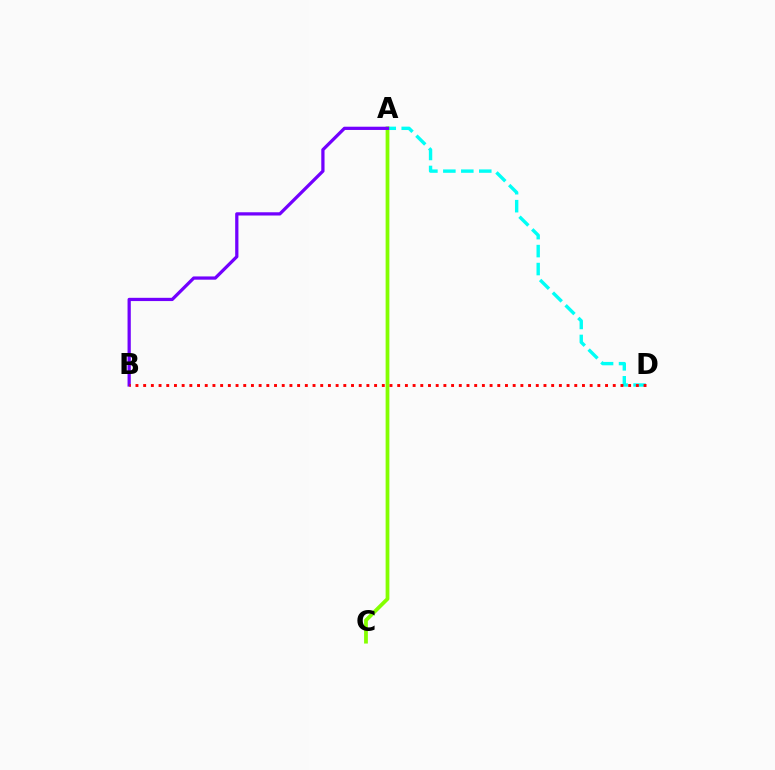{('A', 'D'): [{'color': '#00fff6', 'line_style': 'dashed', 'thickness': 2.44}], ('A', 'C'): [{'color': '#84ff00', 'line_style': 'solid', 'thickness': 2.71}], ('A', 'B'): [{'color': '#7200ff', 'line_style': 'solid', 'thickness': 2.34}], ('B', 'D'): [{'color': '#ff0000', 'line_style': 'dotted', 'thickness': 2.09}]}